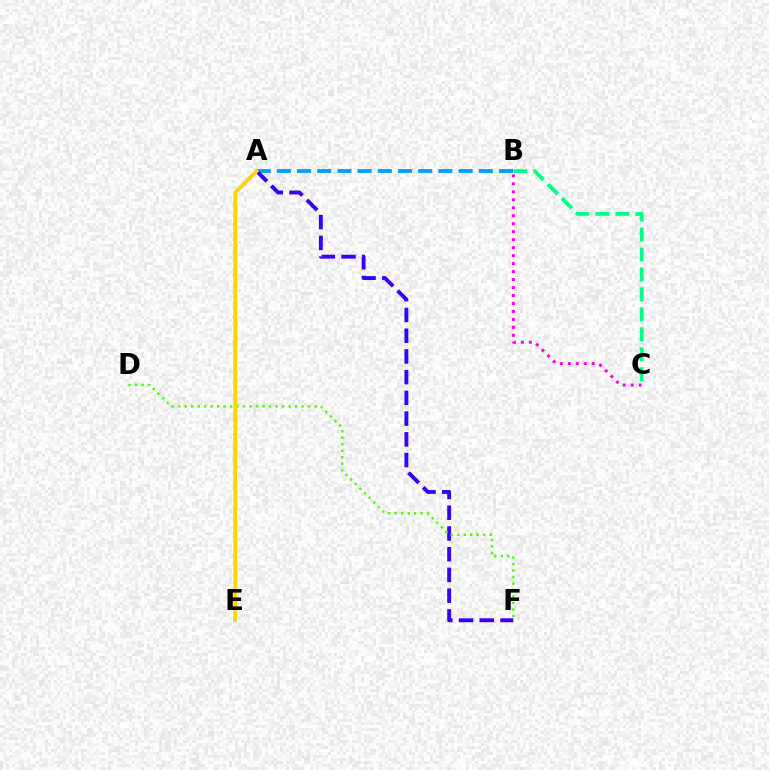{('A', 'B'): [{'color': '#009eff', 'line_style': 'dashed', 'thickness': 2.74}], ('B', 'C'): [{'color': '#ff00ed', 'line_style': 'dotted', 'thickness': 2.17}, {'color': '#00ff86', 'line_style': 'dashed', 'thickness': 2.71}], ('A', 'F'): [{'color': '#3700ff', 'line_style': 'dashed', 'thickness': 2.82}], ('D', 'F'): [{'color': '#4fff00', 'line_style': 'dotted', 'thickness': 1.76}], ('A', 'E'): [{'color': '#ff0000', 'line_style': 'solid', 'thickness': 1.91}, {'color': '#ffd500', 'line_style': 'solid', 'thickness': 2.69}]}